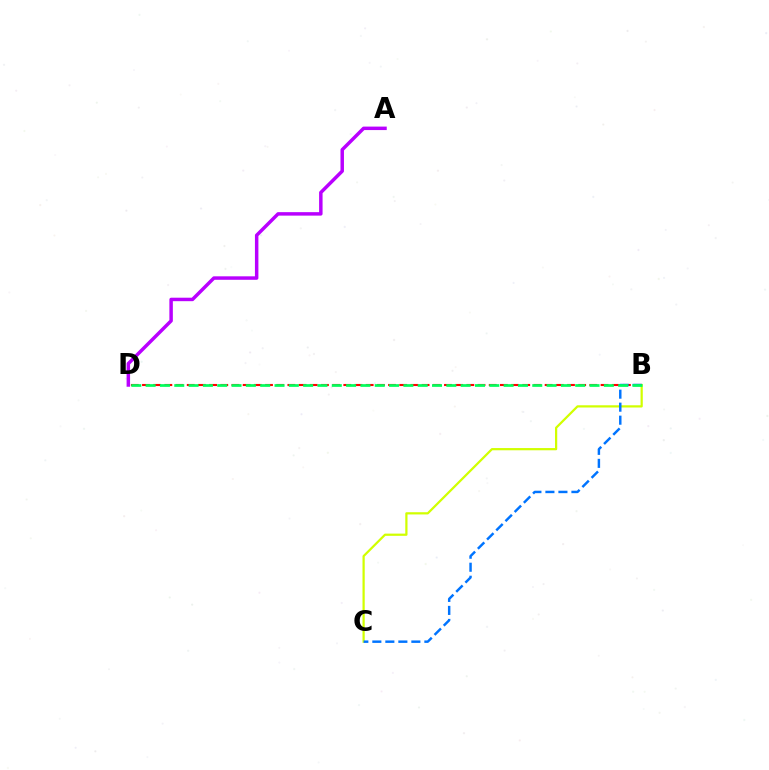{('B', 'C'): [{'color': '#d1ff00', 'line_style': 'solid', 'thickness': 1.6}, {'color': '#0074ff', 'line_style': 'dashed', 'thickness': 1.77}], ('B', 'D'): [{'color': '#ff0000', 'line_style': 'dashed', 'thickness': 1.52}, {'color': '#00ff5c', 'line_style': 'dashed', 'thickness': 1.95}], ('A', 'D'): [{'color': '#b900ff', 'line_style': 'solid', 'thickness': 2.5}]}